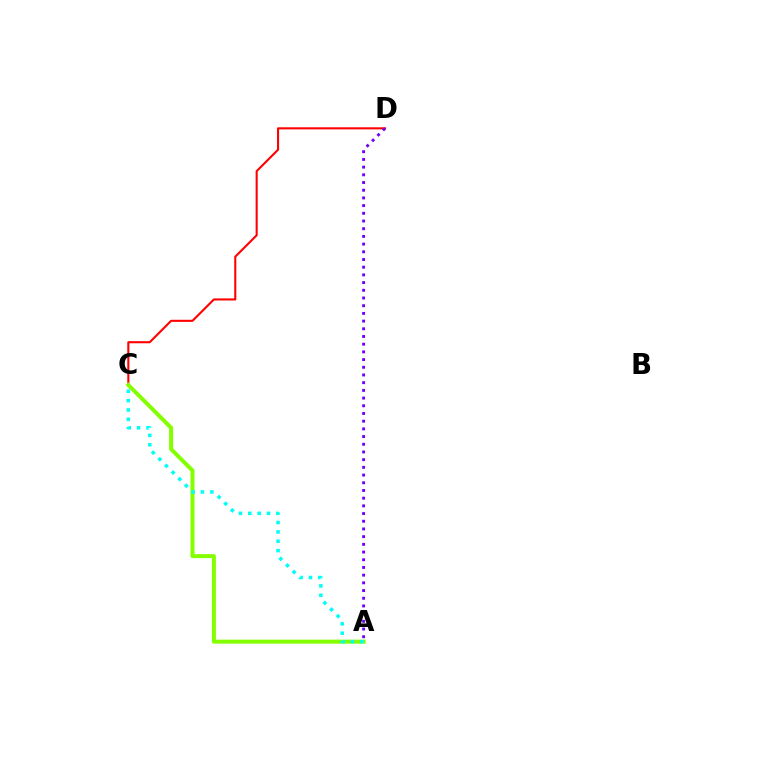{('C', 'D'): [{'color': '#ff0000', 'line_style': 'solid', 'thickness': 1.5}], ('A', 'C'): [{'color': '#84ff00', 'line_style': 'solid', 'thickness': 2.88}, {'color': '#00fff6', 'line_style': 'dotted', 'thickness': 2.54}], ('A', 'D'): [{'color': '#7200ff', 'line_style': 'dotted', 'thickness': 2.09}]}